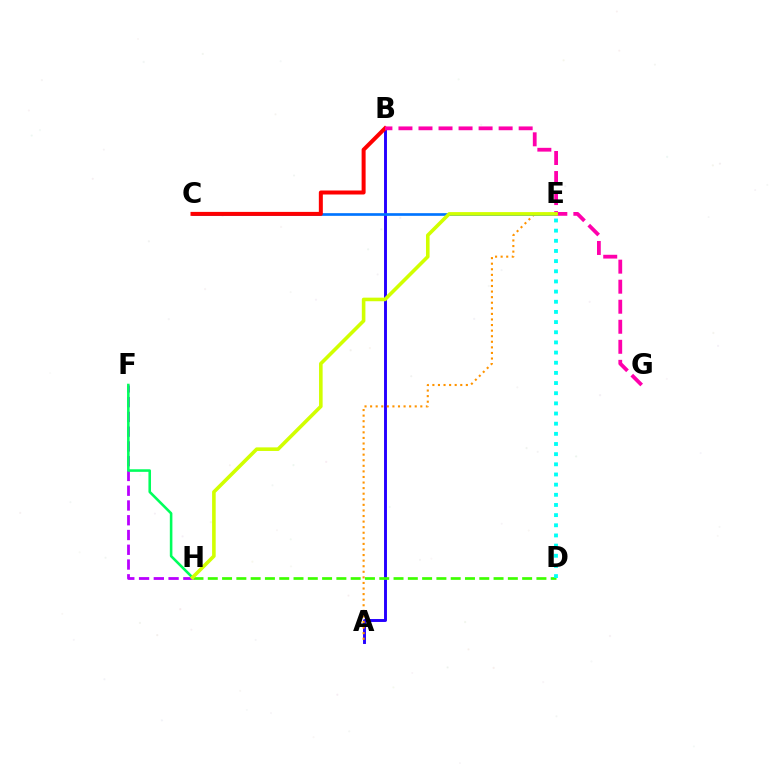{('A', 'B'): [{'color': '#2500ff', 'line_style': 'solid', 'thickness': 2.11}], ('A', 'E'): [{'color': '#ff9400', 'line_style': 'dotted', 'thickness': 1.52}], ('C', 'E'): [{'color': '#0074ff', 'line_style': 'solid', 'thickness': 1.92}], ('B', 'C'): [{'color': '#ff0000', 'line_style': 'solid', 'thickness': 2.88}], ('B', 'G'): [{'color': '#ff00ac', 'line_style': 'dashed', 'thickness': 2.72}], ('D', 'H'): [{'color': '#3dff00', 'line_style': 'dashed', 'thickness': 1.94}], ('F', 'H'): [{'color': '#b900ff', 'line_style': 'dashed', 'thickness': 2.01}, {'color': '#00ff5c', 'line_style': 'solid', 'thickness': 1.85}], ('E', 'H'): [{'color': '#d1ff00', 'line_style': 'solid', 'thickness': 2.58}], ('D', 'E'): [{'color': '#00fff6', 'line_style': 'dotted', 'thickness': 2.76}]}